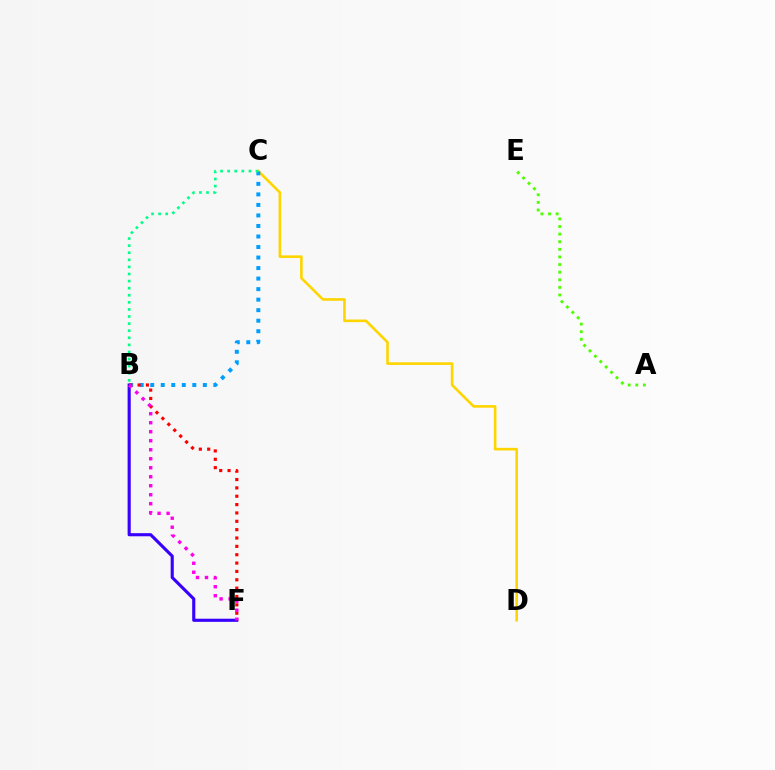{('C', 'D'): [{'color': '#ffd500', 'line_style': 'solid', 'thickness': 1.88}], ('A', 'E'): [{'color': '#4fff00', 'line_style': 'dotted', 'thickness': 2.07}], ('B', 'F'): [{'color': '#3700ff', 'line_style': 'solid', 'thickness': 2.24}, {'color': '#ff0000', 'line_style': 'dotted', 'thickness': 2.27}, {'color': '#ff00ed', 'line_style': 'dotted', 'thickness': 2.45}], ('B', 'C'): [{'color': '#009eff', 'line_style': 'dotted', 'thickness': 2.86}, {'color': '#00ff86', 'line_style': 'dotted', 'thickness': 1.93}]}